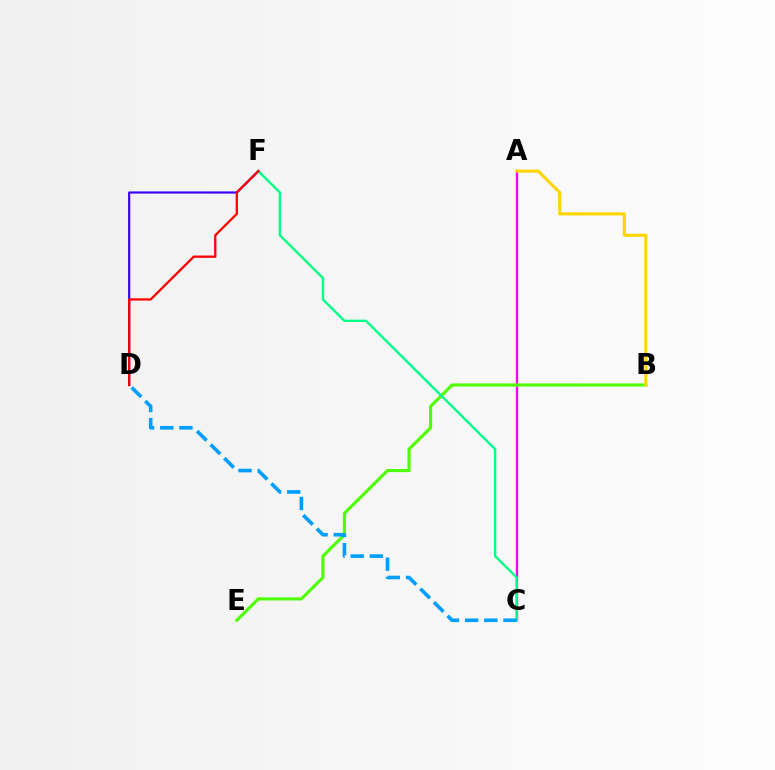{('A', 'C'): [{'color': '#ff00ed', 'line_style': 'solid', 'thickness': 1.67}], ('B', 'E'): [{'color': '#4fff00', 'line_style': 'solid', 'thickness': 2.26}], ('C', 'F'): [{'color': '#00ff86', 'line_style': 'solid', 'thickness': 1.71}], ('D', 'F'): [{'color': '#3700ff', 'line_style': 'solid', 'thickness': 1.55}, {'color': '#ff0000', 'line_style': 'solid', 'thickness': 1.64}], ('C', 'D'): [{'color': '#009eff', 'line_style': 'dashed', 'thickness': 2.61}], ('A', 'B'): [{'color': '#ffd500', 'line_style': 'solid', 'thickness': 2.2}]}